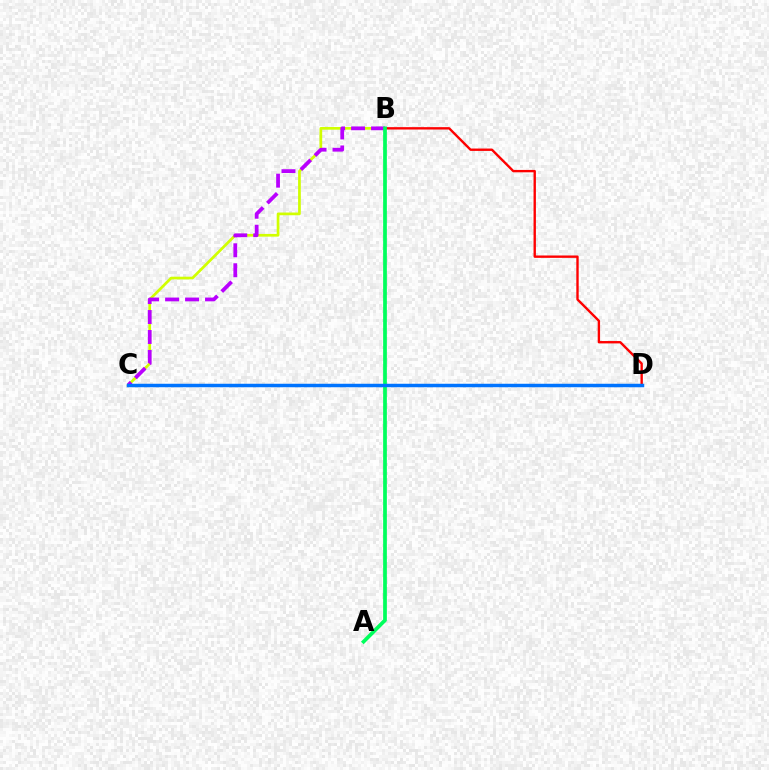{('B', 'C'): [{'color': '#d1ff00', 'line_style': 'solid', 'thickness': 1.95}, {'color': '#b900ff', 'line_style': 'dashed', 'thickness': 2.71}], ('B', 'D'): [{'color': '#ff0000', 'line_style': 'solid', 'thickness': 1.71}], ('A', 'B'): [{'color': '#00ff5c', 'line_style': 'solid', 'thickness': 2.68}], ('C', 'D'): [{'color': '#0074ff', 'line_style': 'solid', 'thickness': 2.5}]}